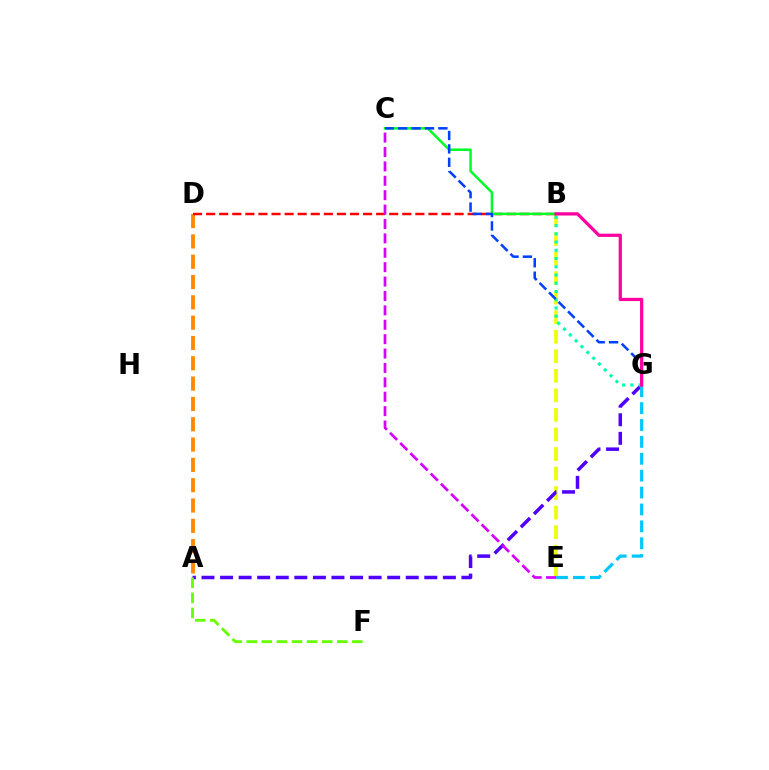{('B', 'E'): [{'color': '#eeff00', 'line_style': 'dashed', 'thickness': 2.65}], ('A', 'D'): [{'color': '#ff8800', 'line_style': 'dashed', 'thickness': 2.76}], ('B', 'D'): [{'color': '#ff0000', 'line_style': 'dashed', 'thickness': 1.78}], ('B', 'C'): [{'color': '#00ff27', 'line_style': 'solid', 'thickness': 1.83}], ('A', 'G'): [{'color': '#4f00ff', 'line_style': 'dashed', 'thickness': 2.52}], ('B', 'G'): [{'color': '#00ffaf', 'line_style': 'dotted', 'thickness': 2.24}, {'color': '#ff00a0', 'line_style': 'solid', 'thickness': 2.33}], ('C', 'G'): [{'color': '#003fff', 'line_style': 'dashed', 'thickness': 1.82}], ('E', 'G'): [{'color': '#00c7ff', 'line_style': 'dashed', 'thickness': 2.3}], ('A', 'F'): [{'color': '#66ff00', 'line_style': 'dashed', 'thickness': 2.05}], ('C', 'E'): [{'color': '#d600ff', 'line_style': 'dashed', 'thickness': 1.96}]}